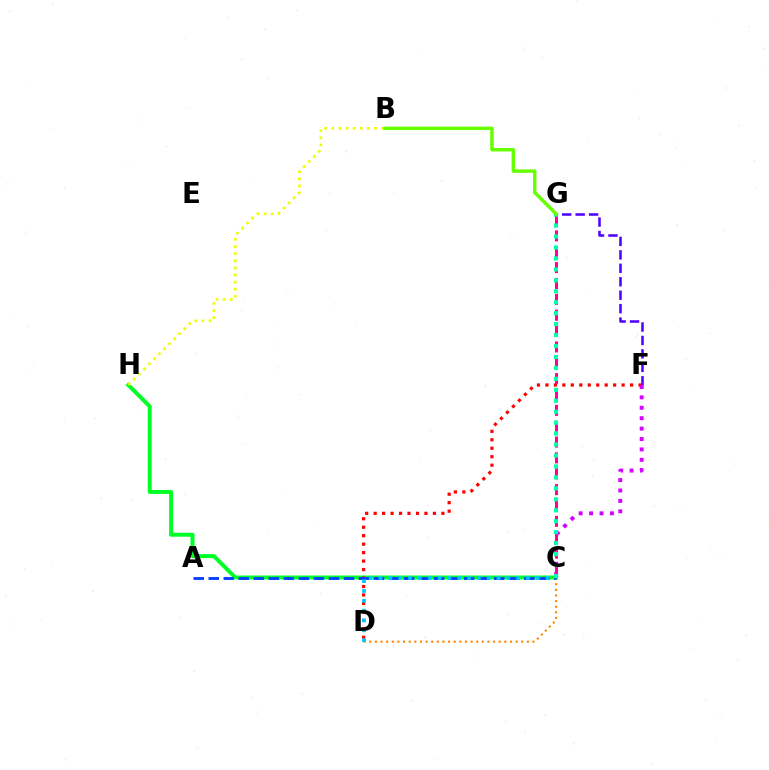{('C', 'D'): [{'color': '#ff8800', 'line_style': 'dotted', 'thickness': 1.53}, {'color': '#00c7ff', 'line_style': 'dotted', 'thickness': 2.67}], ('C', 'H'): [{'color': '#00ff27', 'line_style': 'solid', 'thickness': 2.87}], ('D', 'F'): [{'color': '#ff0000', 'line_style': 'dotted', 'thickness': 2.3}], ('B', 'H'): [{'color': '#eeff00', 'line_style': 'dotted', 'thickness': 1.93}], ('F', 'G'): [{'color': '#4f00ff', 'line_style': 'dashed', 'thickness': 1.83}], ('C', 'F'): [{'color': '#d600ff', 'line_style': 'dotted', 'thickness': 2.83}], ('A', 'C'): [{'color': '#003fff', 'line_style': 'dashed', 'thickness': 2.04}], ('C', 'G'): [{'color': '#ff00a0', 'line_style': 'dashed', 'thickness': 2.15}, {'color': '#00ffaf', 'line_style': 'dotted', 'thickness': 2.97}], ('B', 'G'): [{'color': '#66ff00', 'line_style': 'solid', 'thickness': 2.48}]}